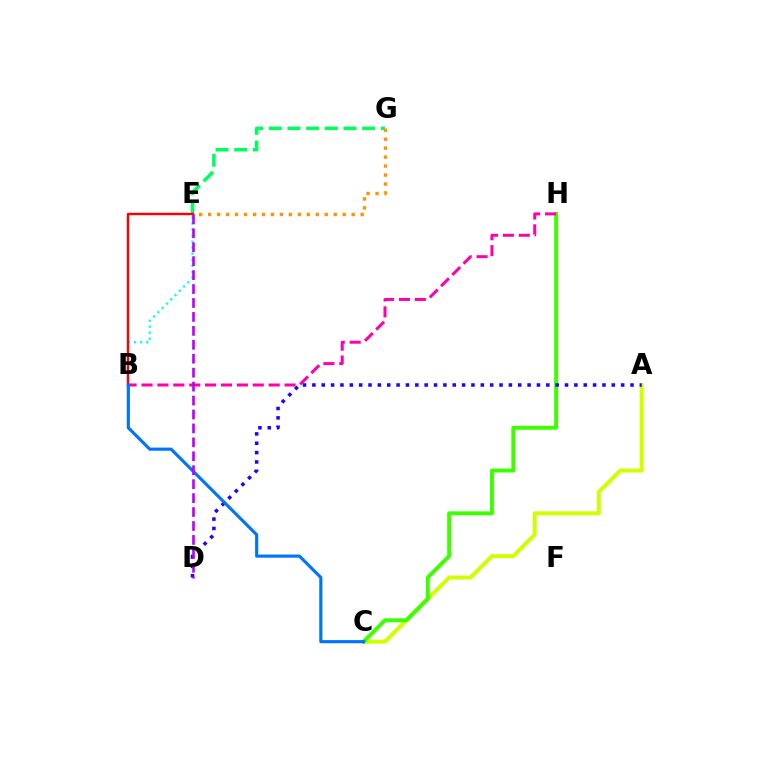{('E', 'G'): [{'color': '#00ff5c', 'line_style': 'dashed', 'thickness': 2.54}, {'color': '#ff9400', 'line_style': 'dotted', 'thickness': 2.44}], ('A', 'C'): [{'color': '#d1ff00', 'line_style': 'solid', 'thickness': 2.87}], ('B', 'E'): [{'color': '#00fff6', 'line_style': 'dotted', 'thickness': 1.64}, {'color': '#ff0000', 'line_style': 'solid', 'thickness': 1.74}], ('C', 'H'): [{'color': '#3dff00', 'line_style': 'solid', 'thickness': 2.84}], ('B', 'H'): [{'color': '#ff00ac', 'line_style': 'dashed', 'thickness': 2.16}], ('A', 'D'): [{'color': '#2500ff', 'line_style': 'dotted', 'thickness': 2.54}], ('B', 'C'): [{'color': '#0074ff', 'line_style': 'solid', 'thickness': 2.26}], ('D', 'E'): [{'color': '#b900ff', 'line_style': 'dashed', 'thickness': 1.89}]}